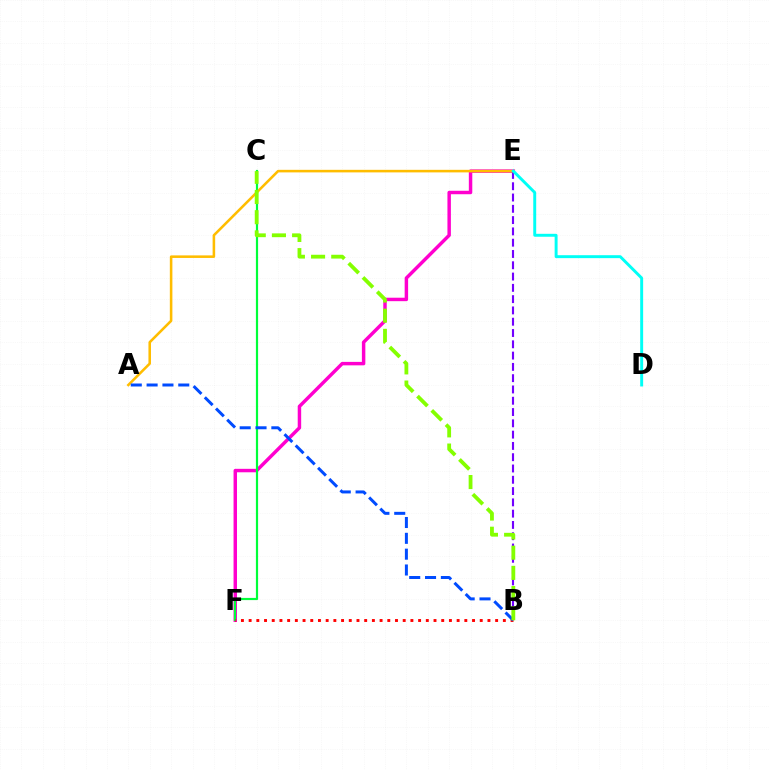{('E', 'F'): [{'color': '#ff00cf', 'line_style': 'solid', 'thickness': 2.49}], ('B', 'E'): [{'color': '#7200ff', 'line_style': 'dashed', 'thickness': 1.53}], ('C', 'F'): [{'color': '#00ff39', 'line_style': 'solid', 'thickness': 1.58}], ('B', 'F'): [{'color': '#ff0000', 'line_style': 'dotted', 'thickness': 2.09}], ('A', 'E'): [{'color': '#ffbd00', 'line_style': 'solid', 'thickness': 1.85}], ('A', 'B'): [{'color': '#004bff', 'line_style': 'dashed', 'thickness': 2.15}], ('D', 'E'): [{'color': '#00fff6', 'line_style': 'solid', 'thickness': 2.11}], ('B', 'C'): [{'color': '#84ff00', 'line_style': 'dashed', 'thickness': 2.74}]}